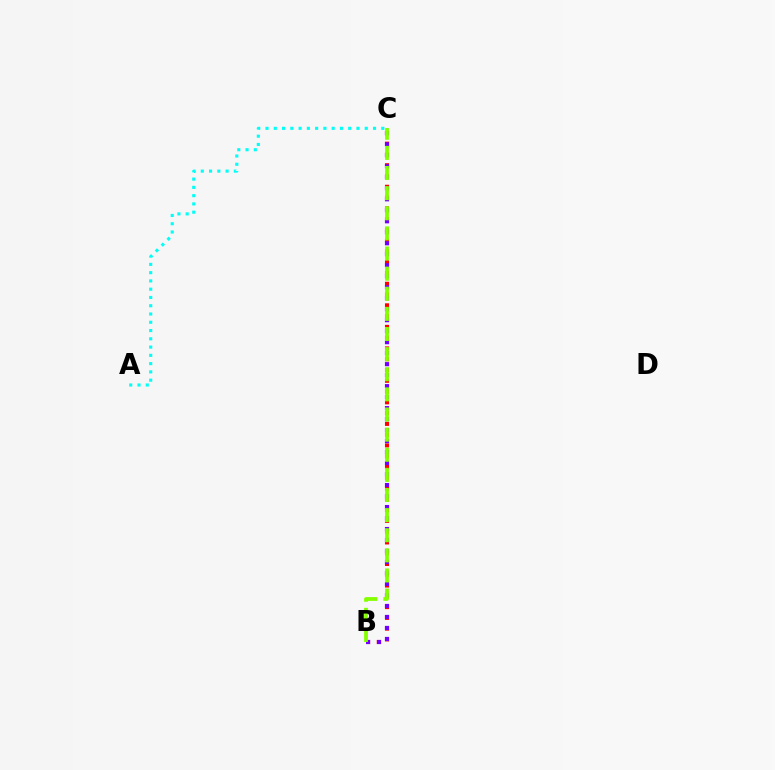{('B', 'C'): [{'color': '#ff0000', 'line_style': 'dotted', 'thickness': 2.93}, {'color': '#7200ff', 'line_style': 'dotted', 'thickness': 2.99}, {'color': '#84ff00', 'line_style': 'dashed', 'thickness': 2.73}], ('A', 'C'): [{'color': '#00fff6', 'line_style': 'dotted', 'thickness': 2.25}]}